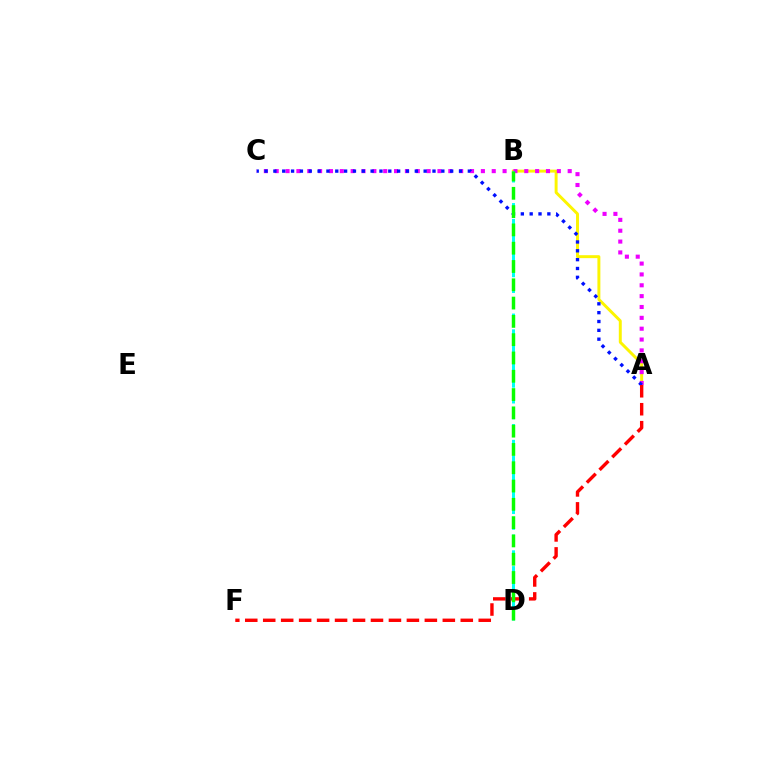{('A', 'B'): [{'color': '#fcf500', 'line_style': 'solid', 'thickness': 2.13}], ('A', 'C'): [{'color': '#ee00ff', 'line_style': 'dotted', 'thickness': 2.95}, {'color': '#0010ff', 'line_style': 'dotted', 'thickness': 2.4}], ('B', 'D'): [{'color': '#00fff6', 'line_style': 'dashed', 'thickness': 2.14}, {'color': '#08ff00', 'line_style': 'dashed', 'thickness': 2.49}], ('A', 'F'): [{'color': '#ff0000', 'line_style': 'dashed', 'thickness': 2.44}]}